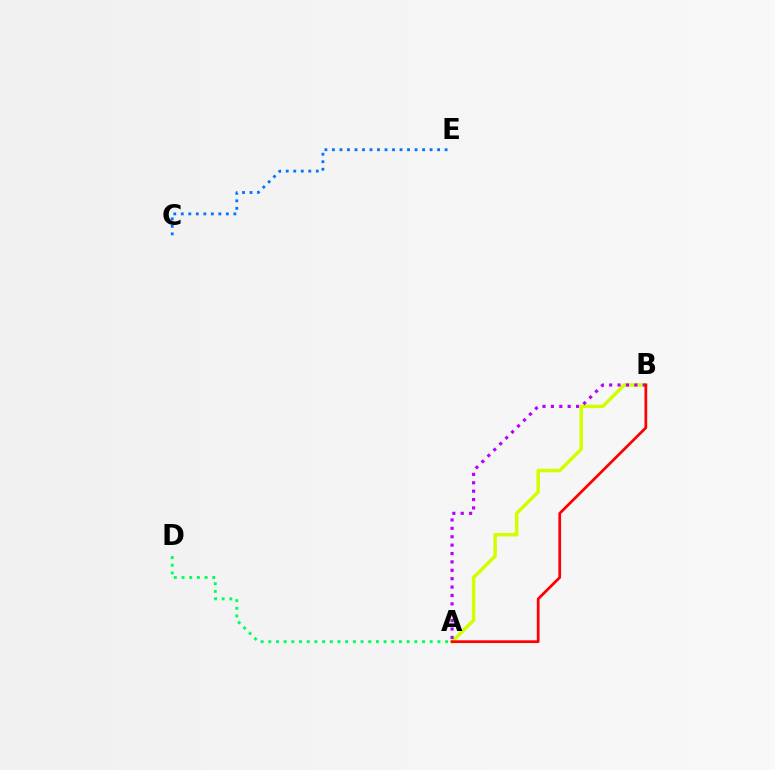{('C', 'E'): [{'color': '#0074ff', 'line_style': 'dotted', 'thickness': 2.04}], ('A', 'D'): [{'color': '#00ff5c', 'line_style': 'dotted', 'thickness': 2.09}], ('A', 'B'): [{'color': '#d1ff00', 'line_style': 'solid', 'thickness': 2.5}, {'color': '#b900ff', 'line_style': 'dotted', 'thickness': 2.28}, {'color': '#ff0000', 'line_style': 'solid', 'thickness': 1.97}]}